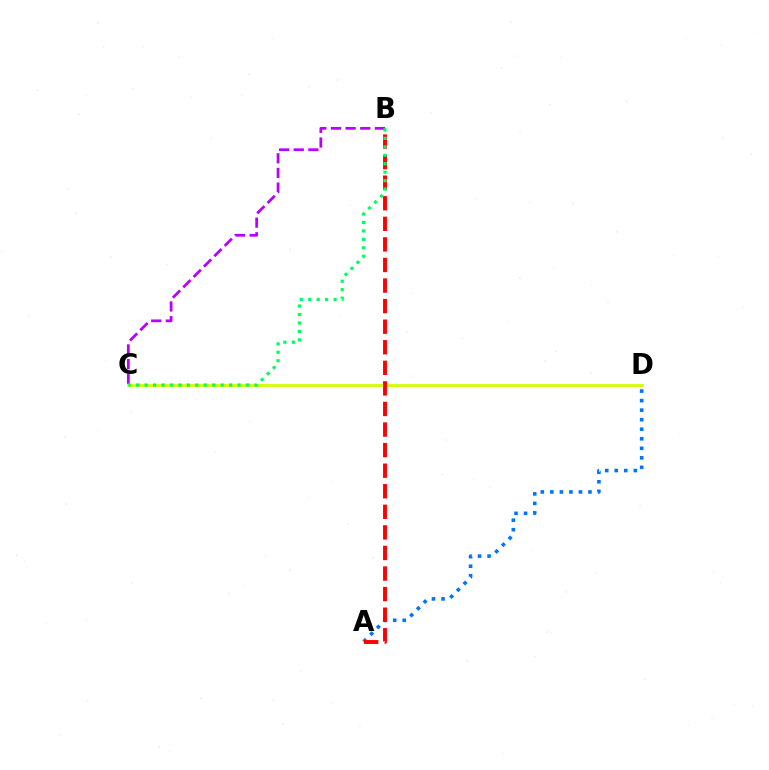{('A', 'D'): [{'color': '#0074ff', 'line_style': 'dotted', 'thickness': 2.59}], ('B', 'C'): [{'color': '#b900ff', 'line_style': 'dashed', 'thickness': 1.99}, {'color': '#00ff5c', 'line_style': 'dotted', 'thickness': 2.3}], ('C', 'D'): [{'color': '#d1ff00', 'line_style': 'solid', 'thickness': 1.98}], ('A', 'B'): [{'color': '#ff0000', 'line_style': 'dashed', 'thickness': 2.79}]}